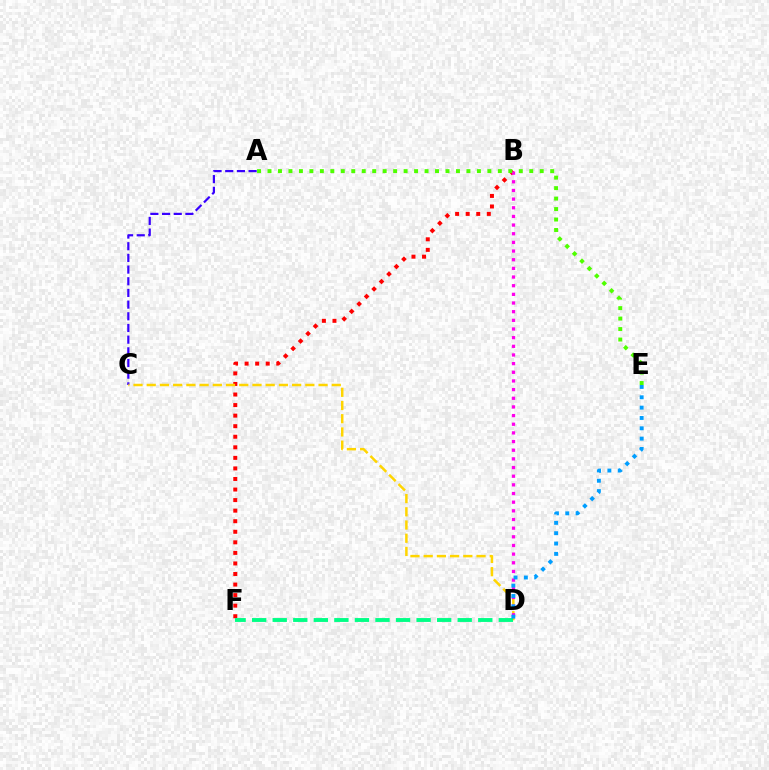{('B', 'F'): [{'color': '#ff0000', 'line_style': 'dotted', 'thickness': 2.87}], ('A', 'C'): [{'color': '#3700ff', 'line_style': 'dashed', 'thickness': 1.59}], ('C', 'D'): [{'color': '#ffd500', 'line_style': 'dashed', 'thickness': 1.8}], ('D', 'F'): [{'color': '#00ff86', 'line_style': 'dashed', 'thickness': 2.79}], ('B', 'D'): [{'color': '#ff00ed', 'line_style': 'dotted', 'thickness': 2.35}], ('D', 'E'): [{'color': '#009eff', 'line_style': 'dotted', 'thickness': 2.81}], ('A', 'E'): [{'color': '#4fff00', 'line_style': 'dotted', 'thickness': 2.84}]}